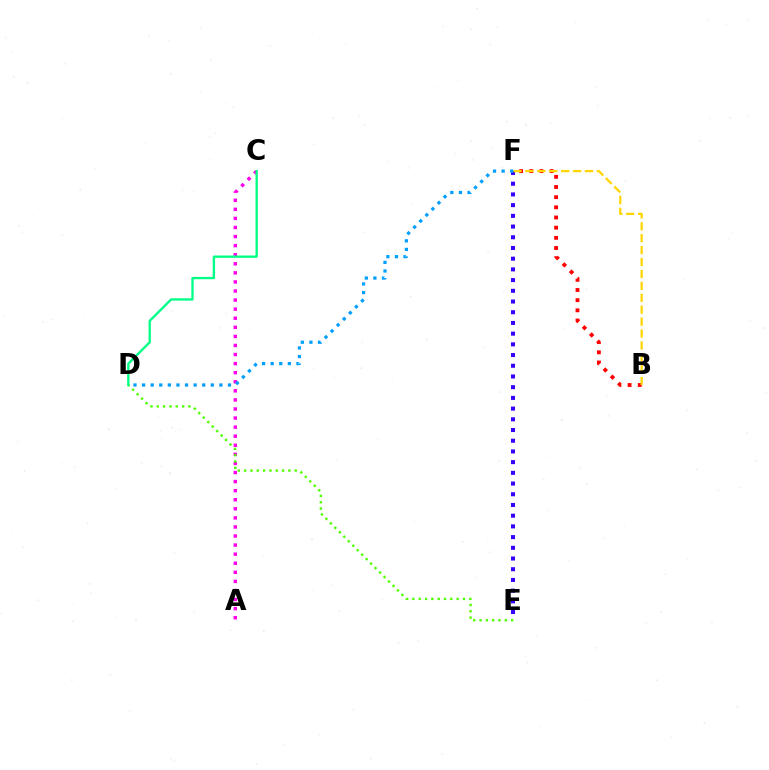{('A', 'C'): [{'color': '#ff00ed', 'line_style': 'dotted', 'thickness': 2.47}], ('B', 'F'): [{'color': '#ff0000', 'line_style': 'dotted', 'thickness': 2.76}, {'color': '#ffd500', 'line_style': 'dashed', 'thickness': 1.62}], ('E', 'F'): [{'color': '#3700ff', 'line_style': 'dotted', 'thickness': 2.91}], ('D', 'E'): [{'color': '#4fff00', 'line_style': 'dotted', 'thickness': 1.72}], ('C', 'D'): [{'color': '#00ff86', 'line_style': 'solid', 'thickness': 1.68}], ('D', 'F'): [{'color': '#009eff', 'line_style': 'dotted', 'thickness': 2.33}]}